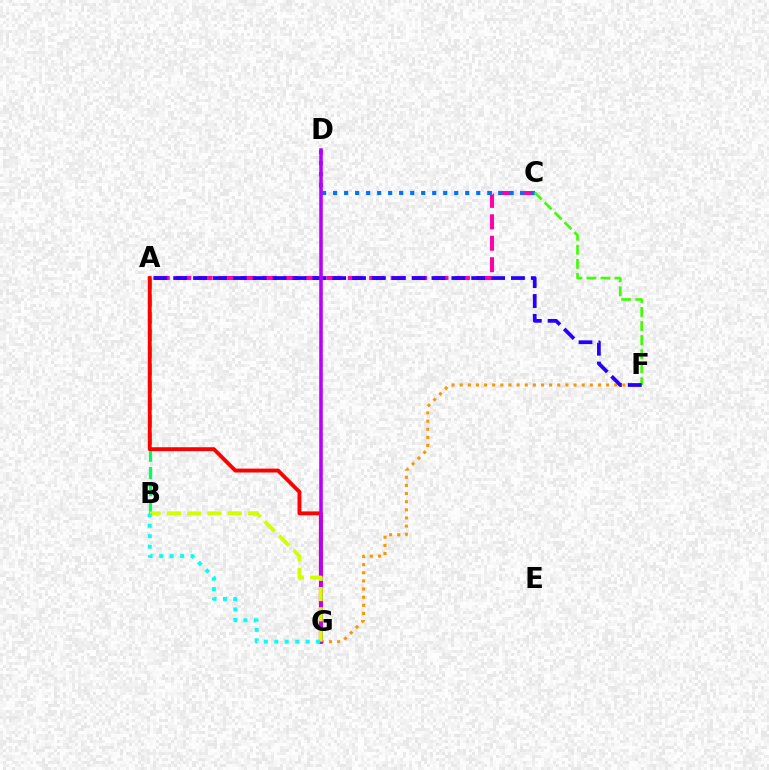{('A', 'C'): [{'color': '#ff00ac', 'line_style': 'dashed', 'thickness': 2.91}], ('C', 'D'): [{'color': '#0074ff', 'line_style': 'dotted', 'thickness': 2.99}], ('C', 'F'): [{'color': '#3dff00', 'line_style': 'dashed', 'thickness': 1.91}], ('F', 'G'): [{'color': '#ff9400', 'line_style': 'dotted', 'thickness': 2.21}], ('A', 'F'): [{'color': '#2500ff', 'line_style': 'dashed', 'thickness': 2.7}], ('A', 'B'): [{'color': '#00ff5c', 'line_style': 'dashed', 'thickness': 2.34}], ('A', 'G'): [{'color': '#ff0000', 'line_style': 'solid', 'thickness': 2.79}], ('D', 'G'): [{'color': '#b900ff', 'line_style': 'solid', 'thickness': 2.56}], ('B', 'G'): [{'color': '#d1ff00', 'line_style': 'dashed', 'thickness': 2.75}, {'color': '#00fff6', 'line_style': 'dotted', 'thickness': 2.84}]}